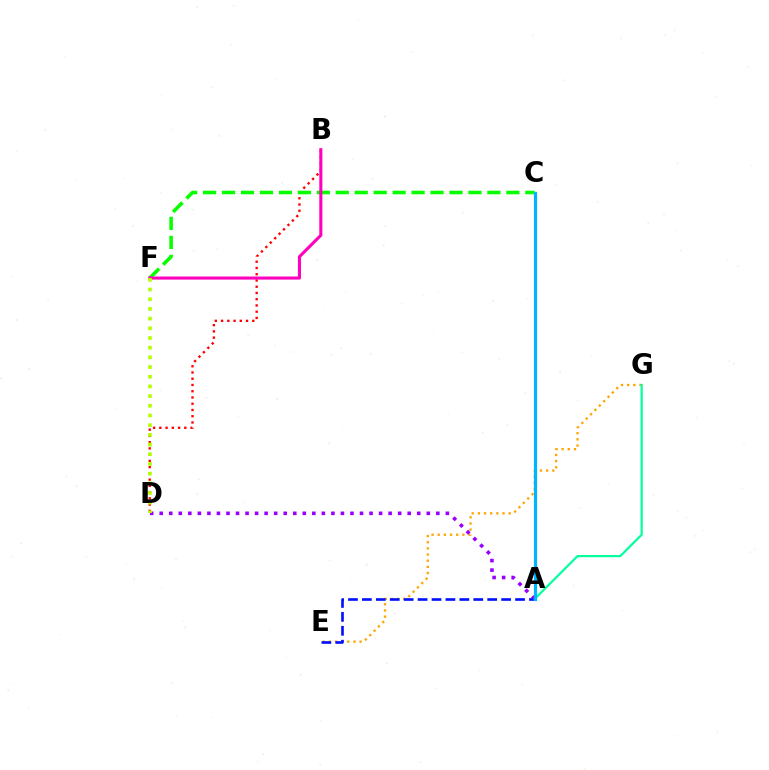{('B', 'D'): [{'color': '#ff0000', 'line_style': 'dotted', 'thickness': 1.7}], ('E', 'G'): [{'color': '#ffa500', 'line_style': 'dotted', 'thickness': 1.67}], ('C', 'F'): [{'color': '#08ff00', 'line_style': 'dashed', 'thickness': 2.58}], ('A', 'D'): [{'color': '#9b00ff', 'line_style': 'dotted', 'thickness': 2.59}], ('B', 'F'): [{'color': '#ff00bd', 'line_style': 'solid', 'thickness': 2.21}], ('A', 'E'): [{'color': '#0010ff', 'line_style': 'dashed', 'thickness': 1.89}], ('D', 'F'): [{'color': '#b3ff00', 'line_style': 'dotted', 'thickness': 2.63}], ('A', 'G'): [{'color': '#00ff9d', 'line_style': 'solid', 'thickness': 1.58}], ('A', 'C'): [{'color': '#00b5ff', 'line_style': 'solid', 'thickness': 2.29}]}